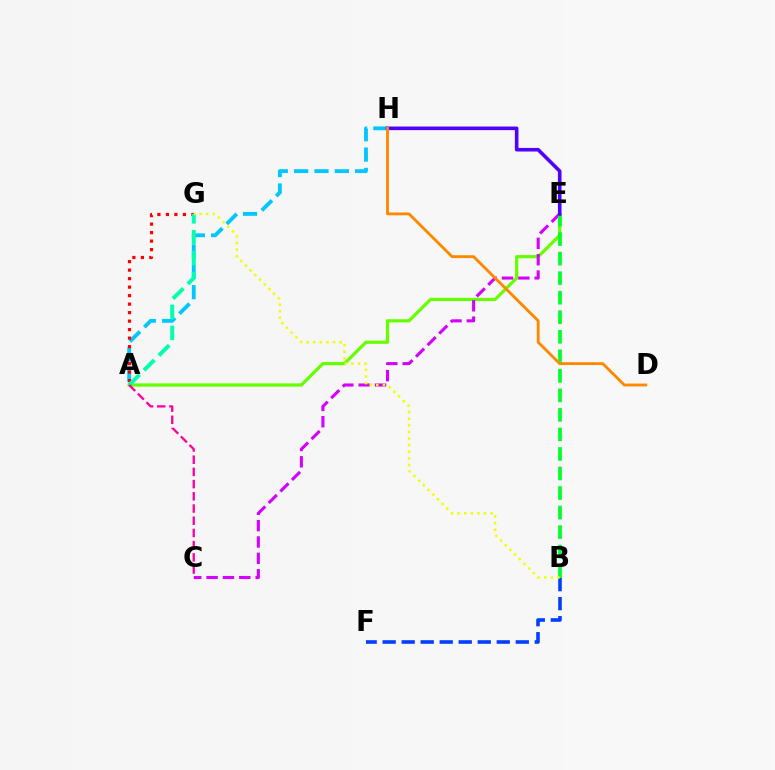{('A', 'E'): [{'color': '#66ff00', 'line_style': 'solid', 'thickness': 2.32}], ('A', 'H'): [{'color': '#00c7ff', 'line_style': 'dashed', 'thickness': 2.76}], ('C', 'E'): [{'color': '#d600ff', 'line_style': 'dashed', 'thickness': 2.22}], ('B', 'E'): [{'color': '#00ff27', 'line_style': 'dashed', 'thickness': 2.65}], ('A', 'G'): [{'color': '#ff0000', 'line_style': 'dotted', 'thickness': 2.31}, {'color': '#00ffaf', 'line_style': 'dashed', 'thickness': 2.84}], ('E', 'H'): [{'color': '#4f00ff', 'line_style': 'solid', 'thickness': 2.58}], ('B', 'F'): [{'color': '#003fff', 'line_style': 'dashed', 'thickness': 2.58}], ('D', 'H'): [{'color': '#ff8800', 'line_style': 'solid', 'thickness': 2.05}], ('B', 'G'): [{'color': '#eeff00', 'line_style': 'dotted', 'thickness': 1.8}], ('A', 'C'): [{'color': '#ff00a0', 'line_style': 'dashed', 'thickness': 1.66}]}